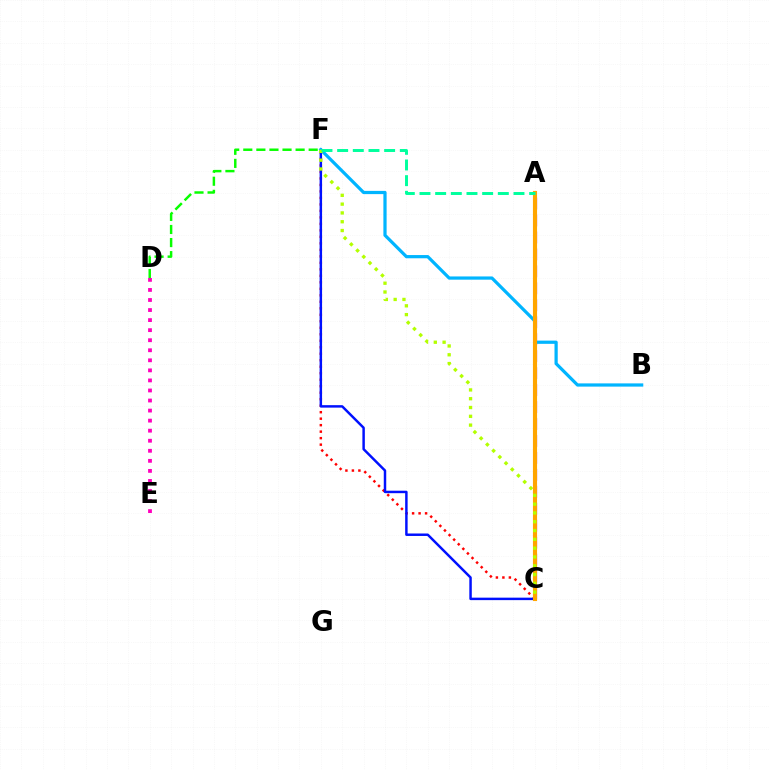{('C', 'F'): [{'color': '#ff0000', 'line_style': 'dotted', 'thickness': 1.76}, {'color': '#0010ff', 'line_style': 'solid', 'thickness': 1.78}, {'color': '#b3ff00', 'line_style': 'dotted', 'thickness': 2.39}], ('D', 'E'): [{'color': '#ff00bd', 'line_style': 'dotted', 'thickness': 2.73}], ('A', 'C'): [{'color': '#9b00ff', 'line_style': 'dashed', 'thickness': 2.3}, {'color': '#ffa500', 'line_style': 'solid', 'thickness': 2.97}], ('B', 'F'): [{'color': '#00b5ff', 'line_style': 'solid', 'thickness': 2.32}], ('D', 'F'): [{'color': '#08ff00', 'line_style': 'dashed', 'thickness': 1.78}], ('A', 'F'): [{'color': '#00ff9d', 'line_style': 'dashed', 'thickness': 2.13}]}